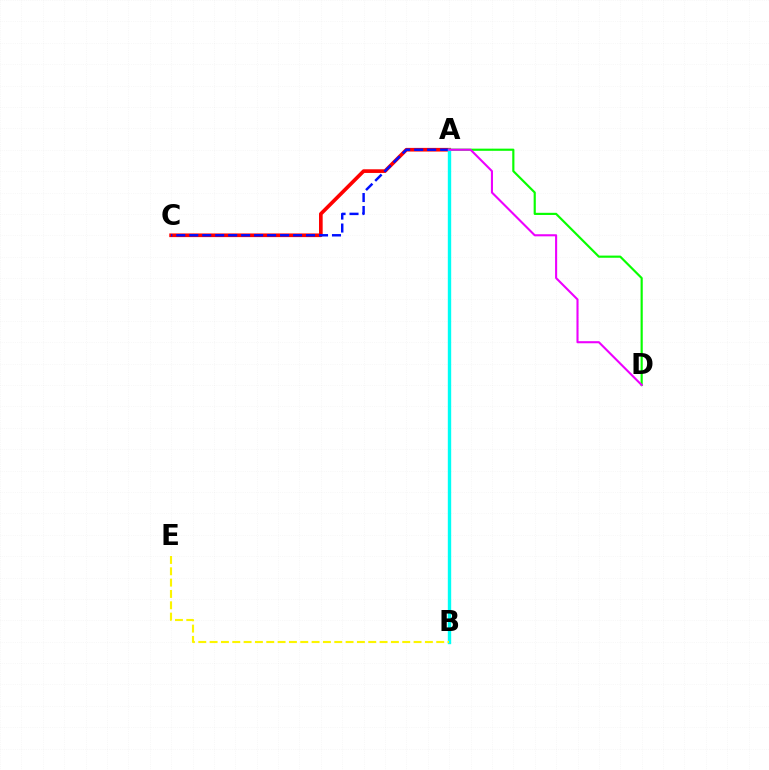{('A', 'C'): [{'color': '#ff0000', 'line_style': 'solid', 'thickness': 2.64}, {'color': '#0010ff', 'line_style': 'dashed', 'thickness': 1.76}], ('A', 'D'): [{'color': '#08ff00', 'line_style': 'solid', 'thickness': 1.56}, {'color': '#ee00ff', 'line_style': 'solid', 'thickness': 1.51}], ('A', 'B'): [{'color': '#00fff6', 'line_style': 'solid', 'thickness': 2.43}], ('B', 'E'): [{'color': '#fcf500', 'line_style': 'dashed', 'thickness': 1.54}]}